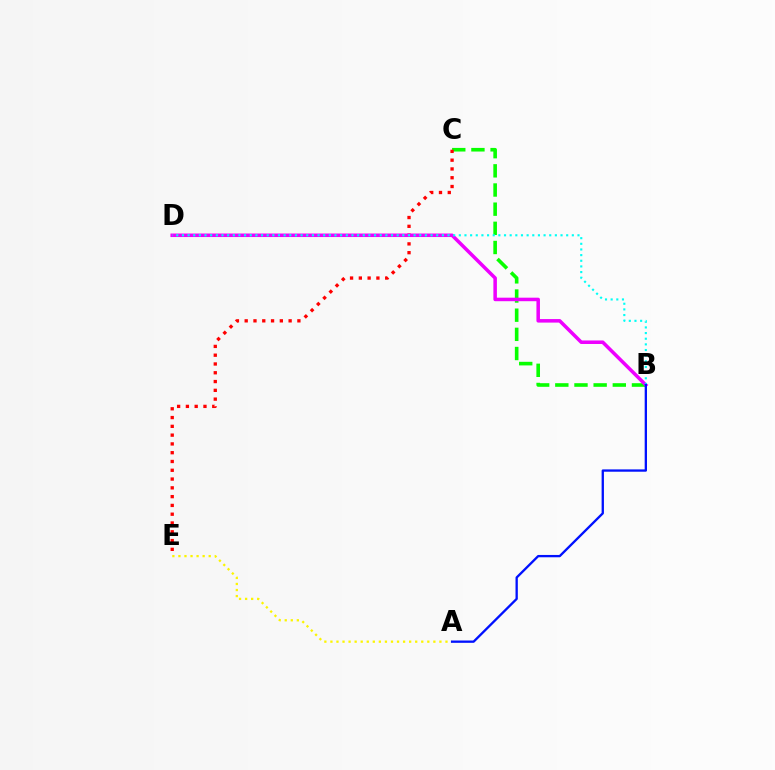{('B', 'C'): [{'color': '#08ff00', 'line_style': 'dashed', 'thickness': 2.6}], ('C', 'E'): [{'color': '#ff0000', 'line_style': 'dotted', 'thickness': 2.39}], ('A', 'E'): [{'color': '#fcf500', 'line_style': 'dotted', 'thickness': 1.65}], ('B', 'D'): [{'color': '#ee00ff', 'line_style': 'solid', 'thickness': 2.54}, {'color': '#00fff6', 'line_style': 'dotted', 'thickness': 1.54}], ('A', 'B'): [{'color': '#0010ff', 'line_style': 'solid', 'thickness': 1.67}]}